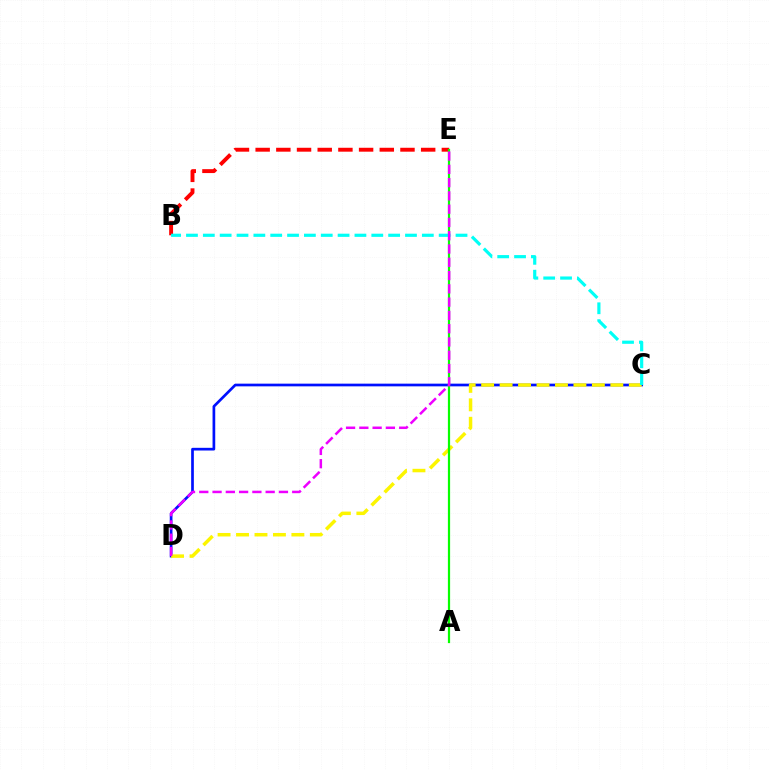{('C', 'D'): [{'color': '#0010ff', 'line_style': 'solid', 'thickness': 1.94}, {'color': '#fcf500', 'line_style': 'dashed', 'thickness': 2.51}], ('B', 'E'): [{'color': '#ff0000', 'line_style': 'dashed', 'thickness': 2.81}], ('A', 'E'): [{'color': '#08ff00', 'line_style': 'solid', 'thickness': 1.6}], ('B', 'C'): [{'color': '#00fff6', 'line_style': 'dashed', 'thickness': 2.29}], ('D', 'E'): [{'color': '#ee00ff', 'line_style': 'dashed', 'thickness': 1.8}]}